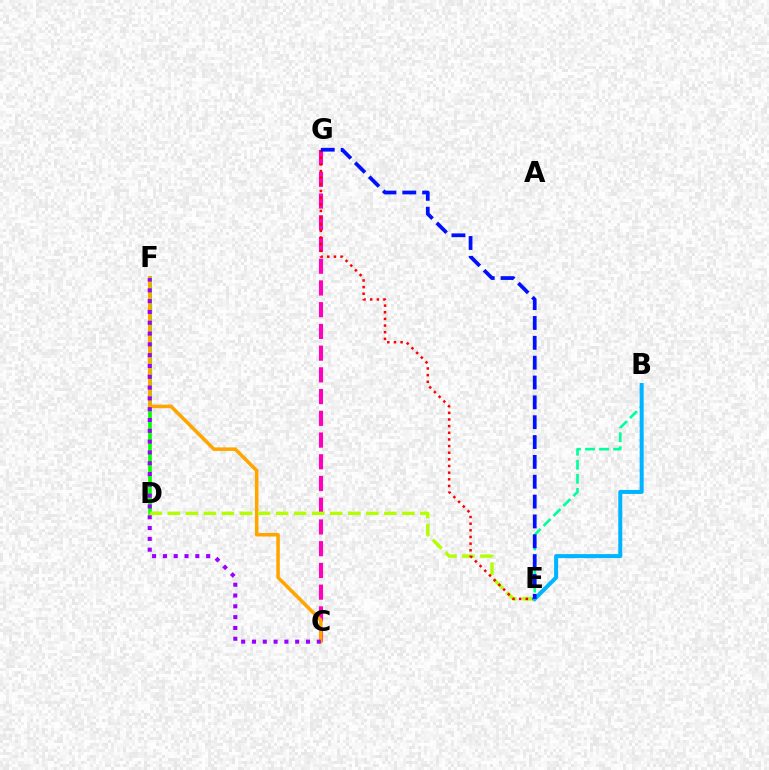{('B', 'E'): [{'color': '#00ff9d', 'line_style': 'dashed', 'thickness': 1.91}, {'color': '#00b5ff', 'line_style': 'solid', 'thickness': 2.89}], ('C', 'G'): [{'color': '#ff00bd', 'line_style': 'dashed', 'thickness': 2.95}], ('D', 'F'): [{'color': '#08ff00', 'line_style': 'solid', 'thickness': 2.66}], ('C', 'F'): [{'color': '#ffa500', 'line_style': 'solid', 'thickness': 2.54}, {'color': '#9b00ff', 'line_style': 'dotted', 'thickness': 2.94}], ('D', 'E'): [{'color': '#b3ff00', 'line_style': 'dashed', 'thickness': 2.45}], ('E', 'G'): [{'color': '#ff0000', 'line_style': 'dotted', 'thickness': 1.81}, {'color': '#0010ff', 'line_style': 'dashed', 'thickness': 2.7}]}